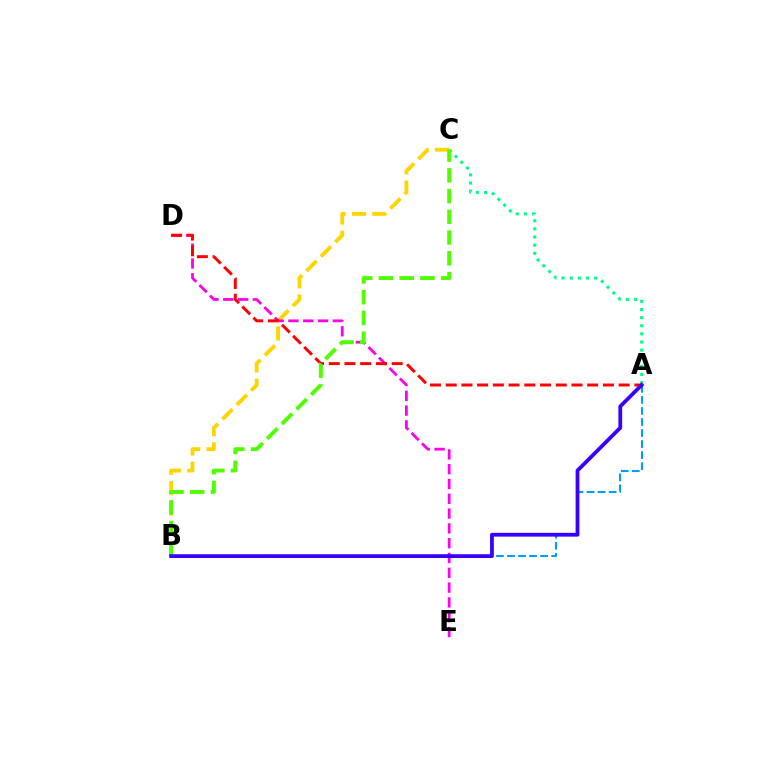{('A', 'C'): [{'color': '#00ff86', 'line_style': 'dotted', 'thickness': 2.21}], ('A', 'B'): [{'color': '#009eff', 'line_style': 'dashed', 'thickness': 1.5}, {'color': '#3700ff', 'line_style': 'solid', 'thickness': 2.73}], ('B', 'C'): [{'color': '#ffd500', 'line_style': 'dashed', 'thickness': 2.77}, {'color': '#4fff00', 'line_style': 'dashed', 'thickness': 2.82}], ('D', 'E'): [{'color': '#ff00ed', 'line_style': 'dashed', 'thickness': 2.01}], ('A', 'D'): [{'color': '#ff0000', 'line_style': 'dashed', 'thickness': 2.14}]}